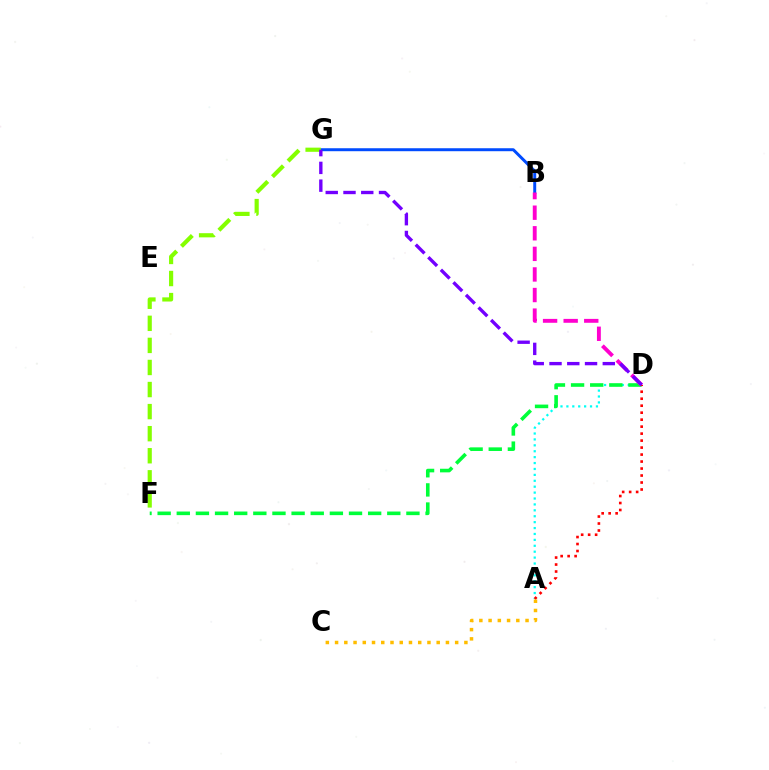{('A', 'D'): [{'color': '#00fff6', 'line_style': 'dotted', 'thickness': 1.61}, {'color': '#ff0000', 'line_style': 'dotted', 'thickness': 1.9}], ('D', 'F'): [{'color': '#00ff39', 'line_style': 'dashed', 'thickness': 2.6}], ('B', 'G'): [{'color': '#004bff', 'line_style': 'solid', 'thickness': 2.14}], ('F', 'G'): [{'color': '#84ff00', 'line_style': 'dashed', 'thickness': 3.0}], ('B', 'D'): [{'color': '#ff00cf', 'line_style': 'dashed', 'thickness': 2.8}], ('A', 'C'): [{'color': '#ffbd00', 'line_style': 'dotted', 'thickness': 2.51}], ('D', 'G'): [{'color': '#7200ff', 'line_style': 'dashed', 'thickness': 2.41}]}